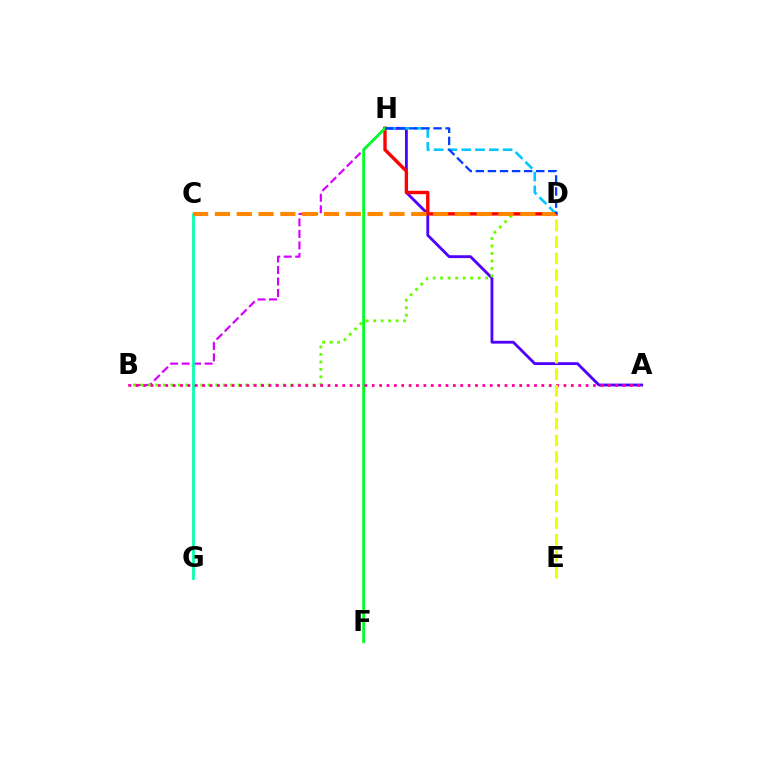{('A', 'H'): [{'color': '#4f00ff', 'line_style': 'solid', 'thickness': 2.04}], ('B', 'H'): [{'color': '#d600ff', 'line_style': 'dashed', 'thickness': 1.56}], ('B', 'D'): [{'color': '#66ff00', 'line_style': 'dotted', 'thickness': 2.03}], ('D', 'H'): [{'color': '#ff0000', 'line_style': 'solid', 'thickness': 2.42}, {'color': '#00c7ff', 'line_style': 'dashed', 'thickness': 1.87}, {'color': '#003fff', 'line_style': 'dashed', 'thickness': 1.64}], ('F', 'H'): [{'color': '#00ff27', 'line_style': 'solid', 'thickness': 1.99}], ('C', 'G'): [{'color': '#00ffaf', 'line_style': 'solid', 'thickness': 1.96}], ('A', 'B'): [{'color': '#ff00a0', 'line_style': 'dotted', 'thickness': 2.0}], ('C', 'D'): [{'color': '#ff8800', 'line_style': 'dashed', 'thickness': 2.96}], ('D', 'E'): [{'color': '#eeff00', 'line_style': 'dashed', 'thickness': 2.25}]}